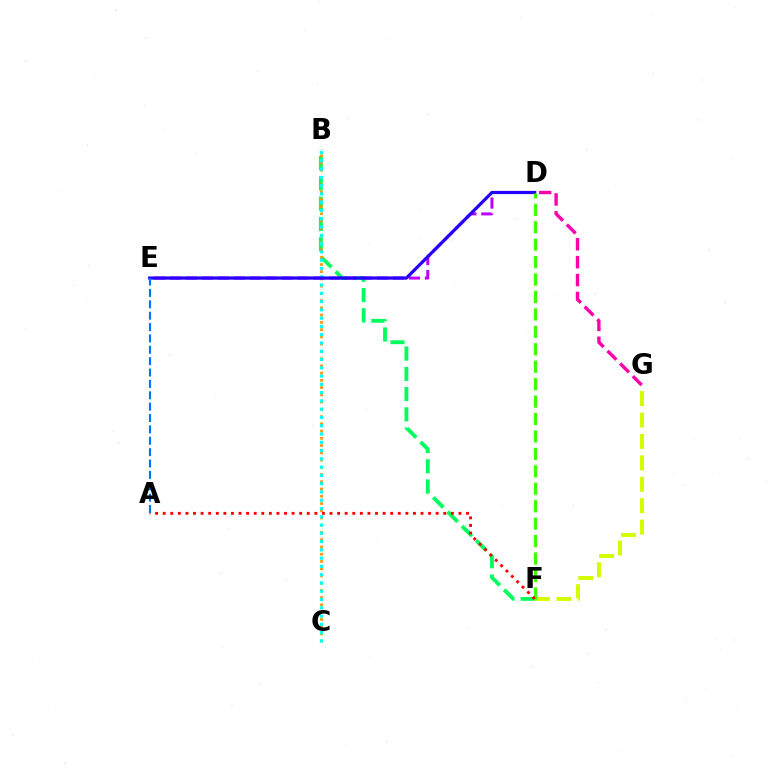{('B', 'F'): [{'color': '#00ff5c', 'line_style': 'dashed', 'thickness': 2.75}], ('B', 'C'): [{'color': '#ff9400', 'line_style': 'dotted', 'thickness': 1.97}, {'color': '#00fff6', 'line_style': 'dotted', 'thickness': 2.25}], ('D', 'E'): [{'color': '#b900ff', 'line_style': 'dashed', 'thickness': 2.16}, {'color': '#2500ff', 'line_style': 'solid', 'thickness': 2.31}], ('D', 'G'): [{'color': '#ff00ac', 'line_style': 'dashed', 'thickness': 2.43}], ('F', 'G'): [{'color': '#d1ff00', 'line_style': 'dashed', 'thickness': 2.91}], ('D', 'F'): [{'color': '#3dff00', 'line_style': 'dashed', 'thickness': 2.37}], ('A', 'F'): [{'color': '#ff0000', 'line_style': 'dotted', 'thickness': 2.06}], ('A', 'E'): [{'color': '#0074ff', 'line_style': 'dashed', 'thickness': 1.55}]}